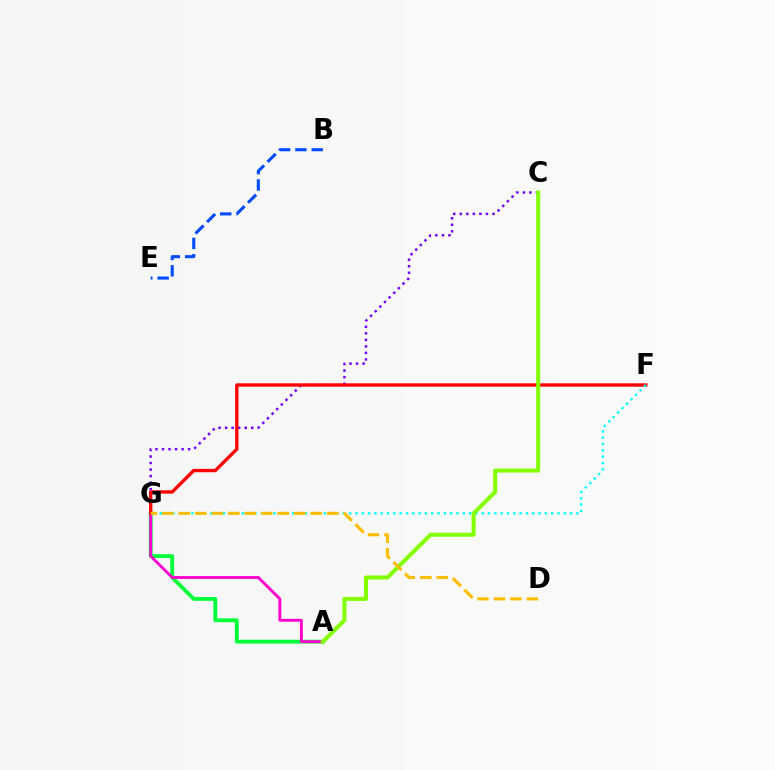{('B', 'E'): [{'color': '#004bff', 'line_style': 'dashed', 'thickness': 2.22}], ('A', 'G'): [{'color': '#00ff39', 'line_style': 'solid', 'thickness': 2.76}, {'color': '#ff00cf', 'line_style': 'solid', 'thickness': 2.07}], ('C', 'G'): [{'color': '#7200ff', 'line_style': 'dotted', 'thickness': 1.78}], ('F', 'G'): [{'color': '#ff0000', 'line_style': 'solid', 'thickness': 2.41}, {'color': '#00fff6', 'line_style': 'dotted', 'thickness': 1.72}], ('A', 'C'): [{'color': '#84ff00', 'line_style': 'solid', 'thickness': 2.92}], ('D', 'G'): [{'color': '#ffbd00', 'line_style': 'dashed', 'thickness': 2.24}]}